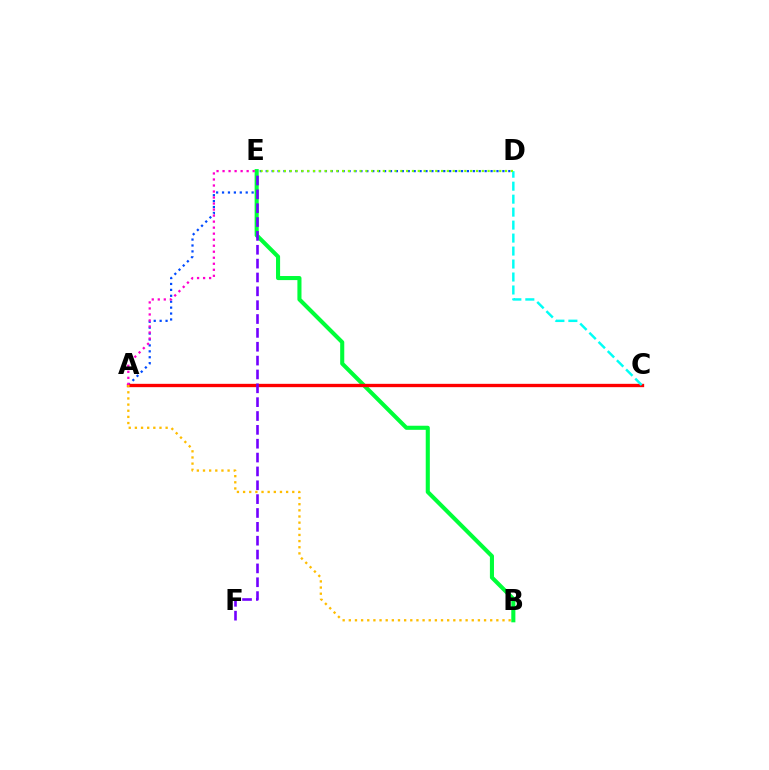{('A', 'D'): [{'color': '#004bff', 'line_style': 'dotted', 'thickness': 1.61}], ('B', 'E'): [{'color': '#00ff39', 'line_style': 'solid', 'thickness': 2.94}], ('A', 'C'): [{'color': '#ff0000', 'line_style': 'solid', 'thickness': 2.4}], ('C', 'D'): [{'color': '#00fff6', 'line_style': 'dashed', 'thickness': 1.76}], ('E', 'F'): [{'color': '#7200ff', 'line_style': 'dashed', 'thickness': 1.88}], ('D', 'E'): [{'color': '#84ff00', 'line_style': 'dotted', 'thickness': 1.58}], ('A', 'E'): [{'color': '#ff00cf', 'line_style': 'dotted', 'thickness': 1.64}], ('A', 'B'): [{'color': '#ffbd00', 'line_style': 'dotted', 'thickness': 1.67}]}